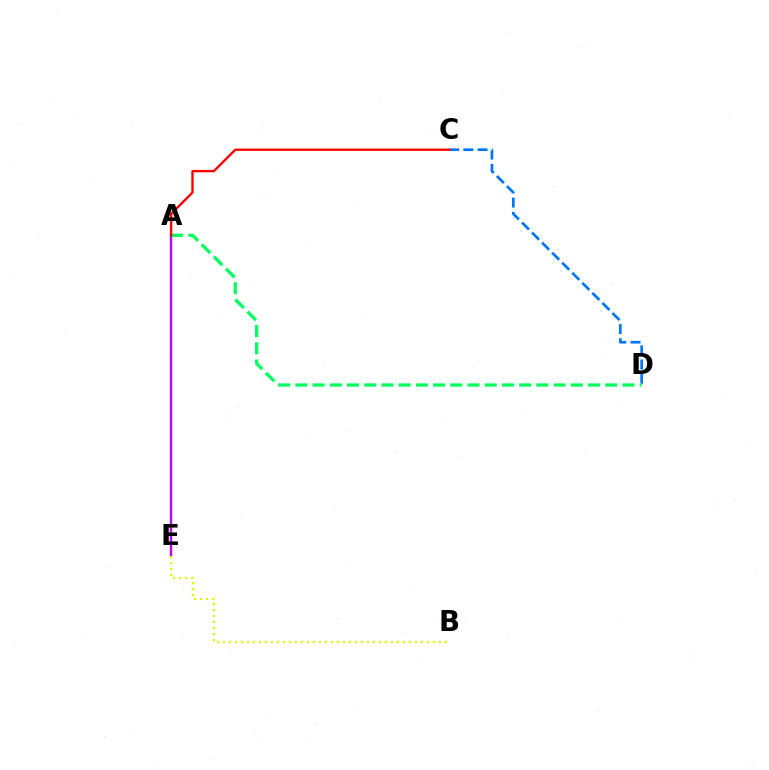{('A', 'E'): [{'color': '#b900ff', 'line_style': 'solid', 'thickness': 1.74}], ('C', 'D'): [{'color': '#0074ff', 'line_style': 'dashed', 'thickness': 1.93}], ('B', 'E'): [{'color': '#d1ff00', 'line_style': 'dotted', 'thickness': 1.63}], ('A', 'D'): [{'color': '#00ff5c', 'line_style': 'dashed', 'thickness': 2.34}], ('A', 'C'): [{'color': '#ff0000', 'line_style': 'solid', 'thickness': 1.71}]}